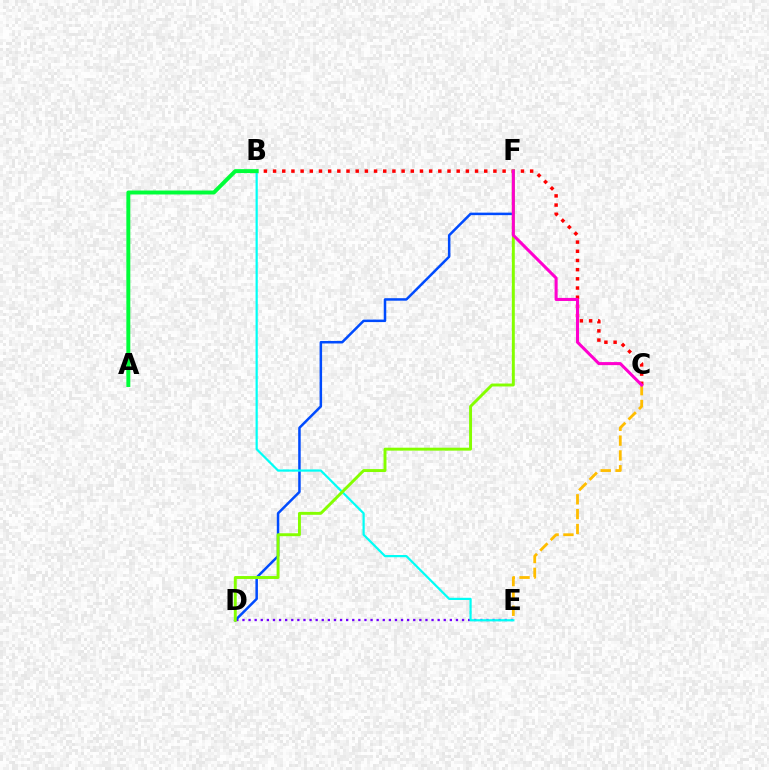{('C', 'E'): [{'color': '#ffbd00', 'line_style': 'dashed', 'thickness': 2.01}], ('B', 'C'): [{'color': '#ff0000', 'line_style': 'dotted', 'thickness': 2.49}], ('D', 'E'): [{'color': '#7200ff', 'line_style': 'dotted', 'thickness': 1.66}], ('D', 'F'): [{'color': '#004bff', 'line_style': 'solid', 'thickness': 1.81}, {'color': '#84ff00', 'line_style': 'solid', 'thickness': 2.11}], ('B', 'E'): [{'color': '#00fff6', 'line_style': 'solid', 'thickness': 1.59}], ('A', 'B'): [{'color': '#00ff39', 'line_style': 'solid', 'thickness': 2.85}], ('C', 'F'): [{'color': '#ff00cf', 'line_style': 'solid', 'thickness': 2.2}]}